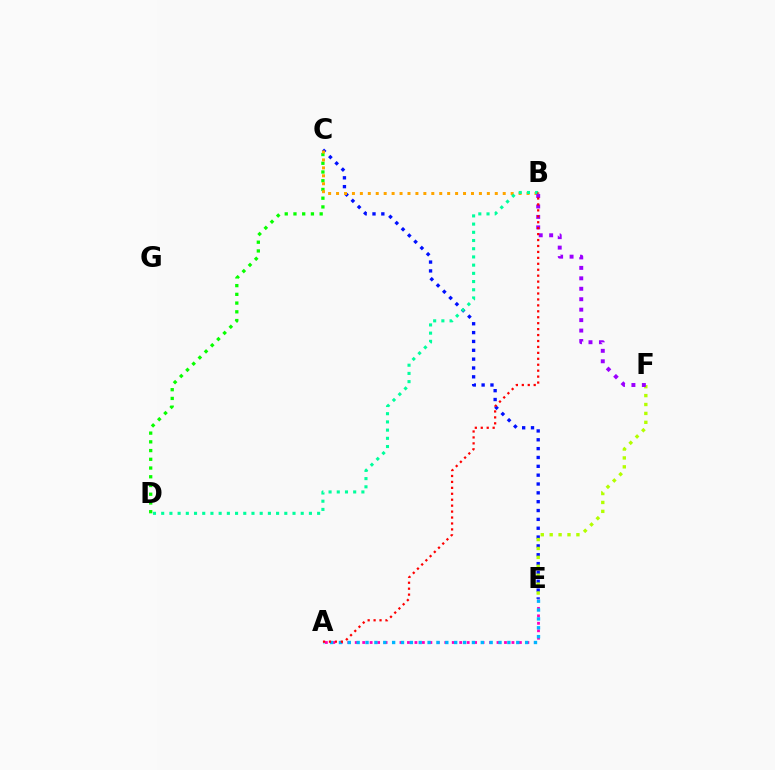{('C', 'D'): [{'color': '#08ff00', 'line_style': 'dotted', 'thickness': 2.37}], ('C', 'E'): [{'color': '#0010ff', 'line_style': 'dotted', 'thickness': 2.4}], ('B', 'C'): [{'color': '#ffa500', 'line_style': 'dotted', 'thickness': 2.16}], ('A', 'E'): [{'color': '#ff00bd', 'line_style': 'dotted', 'thickness': 2.03}, {'color': '#00b5ff', 'line_style': 'dotted', 'thickness': 2.41}], ('E', 'F'): [{'color': '#b3ff00', 'line_style': 'dotted', 'thickness': 2.42}], ('B', 'D'): [{'color': '#00ff9d', 'line_style': 'dotted', 'thickness': 2.23}], ('B', 'F'): [{'color': '#9b00ff', 'line_style': 'dotted', 'thickness': 2.84}], ('A', 'B'): [{'color': '#ff0000', 'line_style': 'dotted', 'thickness': 1.61}]}